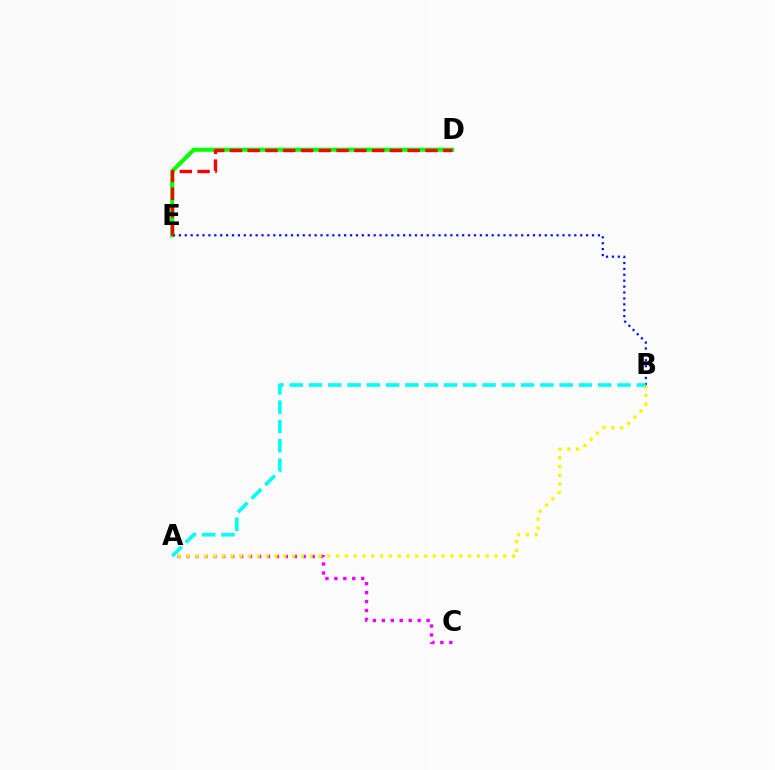{('A', 'C'): [{'color': '#ee00ff', 'line_style': 'dotted', 'thickness': 2.43}], ('A', 'B'): [{'color': '#fcf500', 'line_style': 'dotted', 'thickness': 2.39}, {'color': '#00fff6', 'line_style': 'dashed', 'thickness': 2.62}], ('D', 'E'): [{'color': '#08ff00', 'line_style': 'solid', 'thickness': 2.95}, {'color': '#ff0000', 'line_style': 'dashed', 'thickness': 2.42}], ('B', 'E'): [{'color': '#0010ff', 'line_style': 'dotted', 'thickness': 1.6}]}